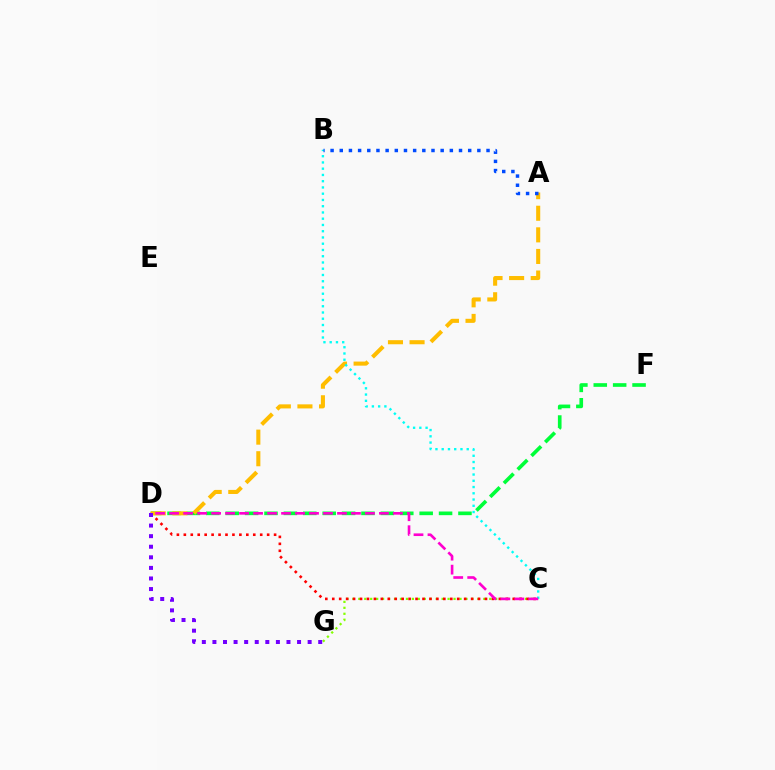{('C', 'G'): [{'color': '#84ff00', 'line_style': 'dotted', 'thickness': 1.62}], ('D', 'F'): [{'color': '#00ff39', 'line_style': 'dashed', 'thickness': 2.63}], ('C', 'D'): [{'color': '#ff0000', 'line_style': 'dotted', 'thickness': 1.89}, {'color': '#ff00cf', 'line_style': 'dashed', 'thickness': 1.9}], ('A', 'D'): [{'color': '#ffbd00', 'line_style': 'dashed', 'thickness': 2.93}], ('B', 'C'): [{'color': '#00fff6', 'line_style': 'dotted', 'thickness': 1.7}], ('D', 'G'): [{'color': '#7200ff', 'line_style': 'dotted', 'thickness': 2.87}], ('A', 'B'): [{'color': '#004bff', 'line_style': 'dotted', 'thickness': 2.49}]}